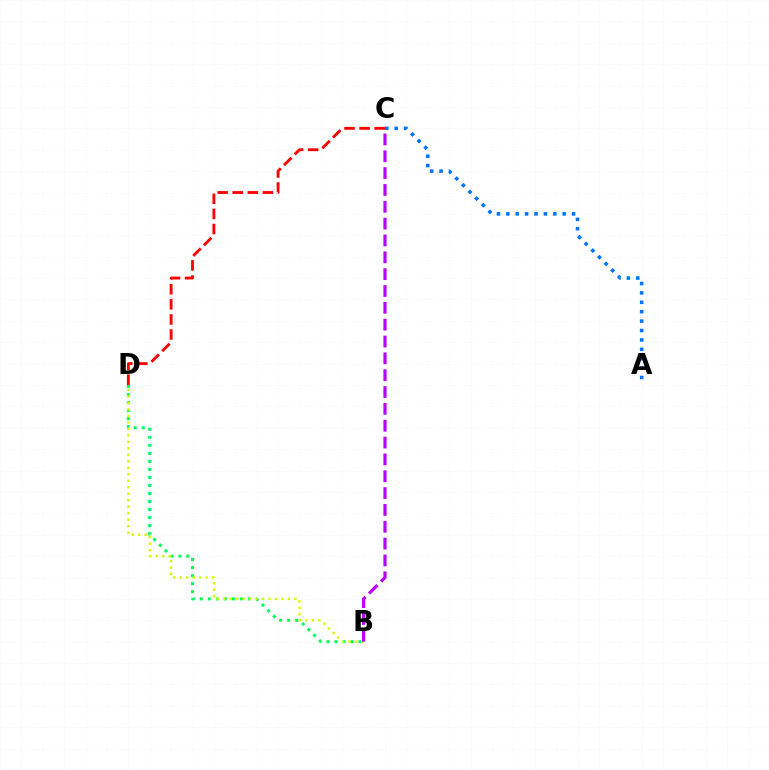{('A', 'C'): [{'color': '#0074ff', 'line_style': 'dotted', 'thickness': 2.55}], ('B', 'D'): [{'color': '#00ff5c', 'line_style': 'dotted', 'thickness': 2.18}, {'color': '#d1ff00', 'line_style': 'dotted', 'thickness': 1.76}], ('C', 'D'): [{'color': '#ff0000', 'line_style': 'dashed', 'thickness': 2.05}], ('B', 'C'): [{'color': '#b900ff', 'line_style': 'dashed', 'thickness': 2.29}]}